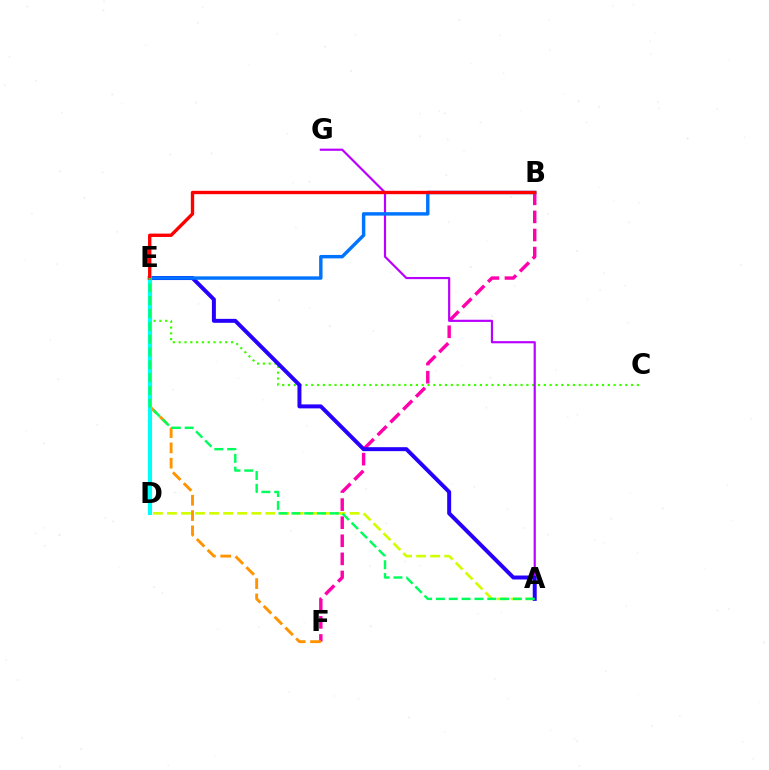{('C', 'E'): [{'color': '#3dff00', 'line_style': 'dotted', 'thickness': 1.58}], ('A', 'D'): [{'color': '#d1ff00', 'line_style': 'dashed', 'thickness': 1.91}], ('B', 'F'): [{'color': '#ff00ac', 'line_style': 'dashed', 'thickness': 2.46}], ('E', 'F'): [{'color': '#ff9400', 'line_style': 'dashed', 'thickness': 2.08}], ('A', 'G'): [{'color': '#b900ff', 'line_style': 'solid', 'thickness': 1.56}], ('A', 'E'): [{'color': '#2500ff', 'line_style': 'solid', 'thickness': 2.86}, {'color': '#00ff5c', 'line_style': 'dashed', 'thickness': 1.74}], ('B', 'E'): [{'color': '#0074ff', 'line_style': 'solid', 'thickness': 2.46}, {'color': '#ff0000', 'line_style': 'solid', 'thickness': 2.42}], ('D', 'E'): [{'color': '#00fff6', 'line_style': 'solid', 'thickness': 2.95}]}